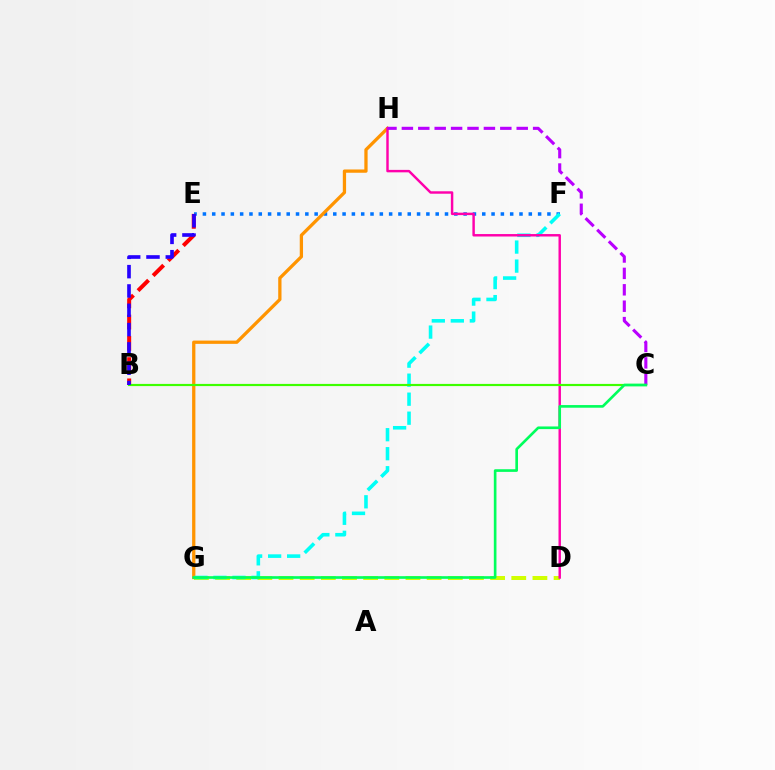{('D', 'G'): [{'color': '#d1ff00', 'line_style': 'dashed', 'thickness': 2.87}], ('E', 'F'): [{'color': '#0074ff', 'line_style': 'dotted', 'thickness': 2.53}], ('G', 'H'): [{'color': '#ff9400', 'line_style': 'solid', 'thickness': 2.36}], ('F', 'G'): [{'color': '#00fff6', 'line_style': 'dashed', 'thickness': 2.58}], ('B', 'E'): [{'color': '#ff0000', 'line_style': 'dashed', 'thickness': 2.89}, {'color': '#2500ff', 'line_style': 'dashed', 'thickness': 2.62}], ('D', 'H'): [{'color': '#ff00ac', 'line_style': 'solid', 'thickness': 1.76}], ('B', 'C'): [{'color': '#3dff00', 'line_style': 'solid', 'thickness': 1.57}], ('C', 'H'): [{'color': '#b900ff', 'line_style': 'dashed', 'thickness': 2.23}], ('C', 'G'): [{'color': '#00ff5c', 'line_style': 'solid', 'thickness': 1.91}]}